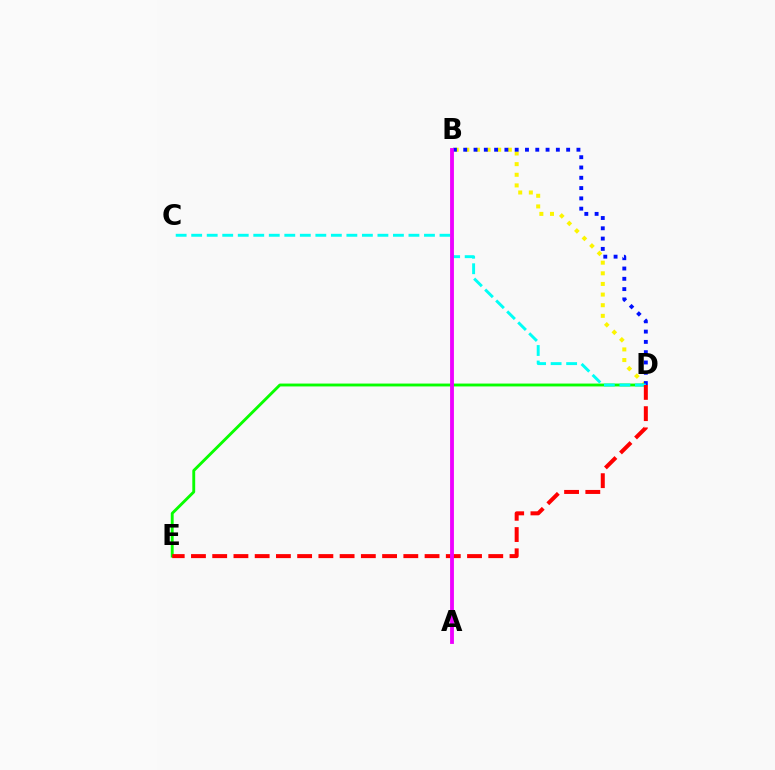{('B', 'D'): [{'color': '#fcf500', 'line_style': 'dotted', 'thickness': 2.89}, {'color': '#0010ff', 'line_style': 'dotted', 'thickness': 2.8}], ('D', 'E'): [{'color': '#08ff00', 'line_style': 'solid', 'thickness': 2.07}, {'color': '#ff0000', 'line_style': 'dashed', 'thickness': 2.88}], ('C', 'D'): [{'color': '#00fff6', 'line_style': 'dashed', 'thickness': 2.11}], ('A', 'B'): [{'color': '#ee00ff', 'line_style': 'solid', 'thickness': 2.76}]}